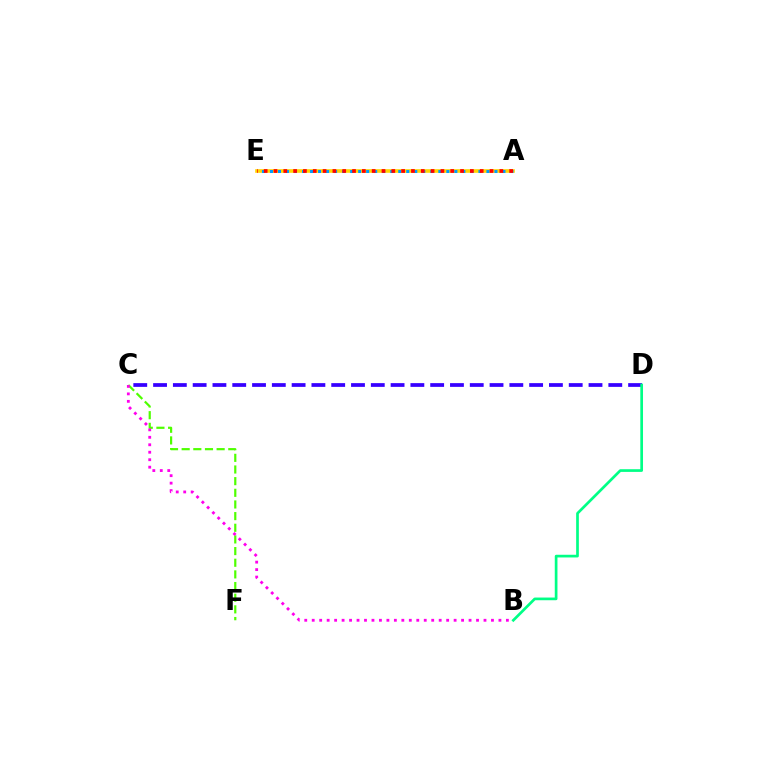{('C', 'D'): [{'color': '#3700ff', 'line_style': 'dashed', 'thickness': 2.69}], ('A', 'E'): [{'color': '#ffd500', 'line_style': 'solid', 'thickness': 2.6}, {'color': '#009eff', 'line_style': 'dotted', 'thickness': 2.18}, {'color': '#ff0000', 'line_style': 'dotted', 'thickness': 2.67}], ('C', 'F'): [{'color': '#4fff00', 'line_style': 'dashed', 'thickness': 1.58}], ('B', 'C'): [{'color': '#ff00ed', 'line_style': 'dotted', 'thickness': 2.03}], ('B', 'D'): [{'color': '#00ff86', 'line_style': 'solid', 'thickness': 1.94}]}